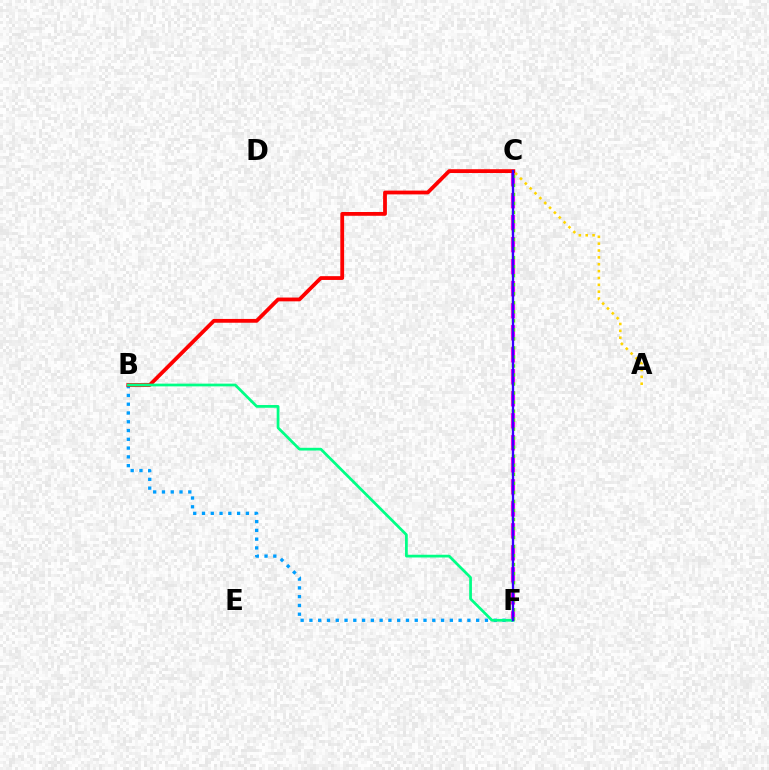{('B', 'F'): [{'color': '#009eff', 'line_style': 'dotted', 'thickness': 2.38}, {'color': '#00ff86', 'line_style': 'solid', 'thickness': 1.97}], ('C', 'F'): [{'color': '#ff00ed', 'line_style': 'dashed', 'thickness': 2.99}, {'color': '#4fff00', 'line_style': 'dotted', 'thickness': 2.45}, {'color': '#3700ff', 'line_style': 'solid', 'thickness': 1.69}], ('B', 'C'): [{'color': '#ff0000', 'line_style': 'solid', 'thickness': 2.73}], ('A', 'C'): [{'color': '#ffd500', 'line_style': 'dotted', 'thickness': 1.86}]}